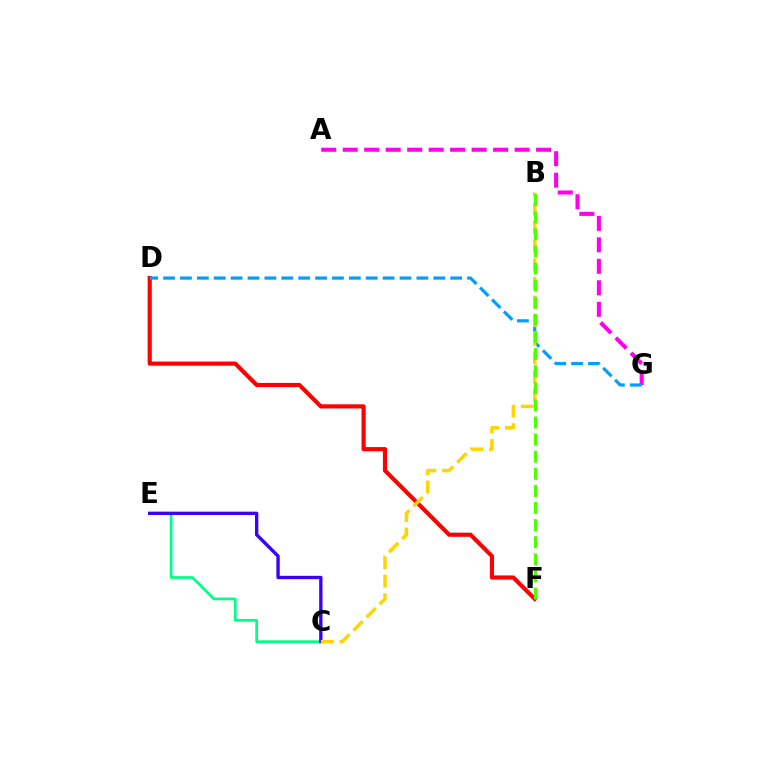{('C', 'E'): [{'color': '#00ff86', 'line_style': 'solid', 'thickness': 1.96}, {'color': '#3700ff', 'line_style': 'solid', 'thickness': 2.42}], ('D', 'F'): [{'color': '#ff0000', 'line_style': 'solid', 'thickness': 2.99}], ('A', 'G'): [{'color': '#ff00ed', 'line_style': 'dashed', 'thickness': 2.92}], ('D', 'G'): [{'color': '#009eff', 'line_style': 'dashed', 'thickness': 2.29}], ('B', 'C'): [{'color': '#ffd500', 'line_style': 'dashed', 'thickness': 2.53}], ('B', 'F'): [{'color': '#4fff00', 'line_style': 'dashed', 'thickness': 2.32}]}